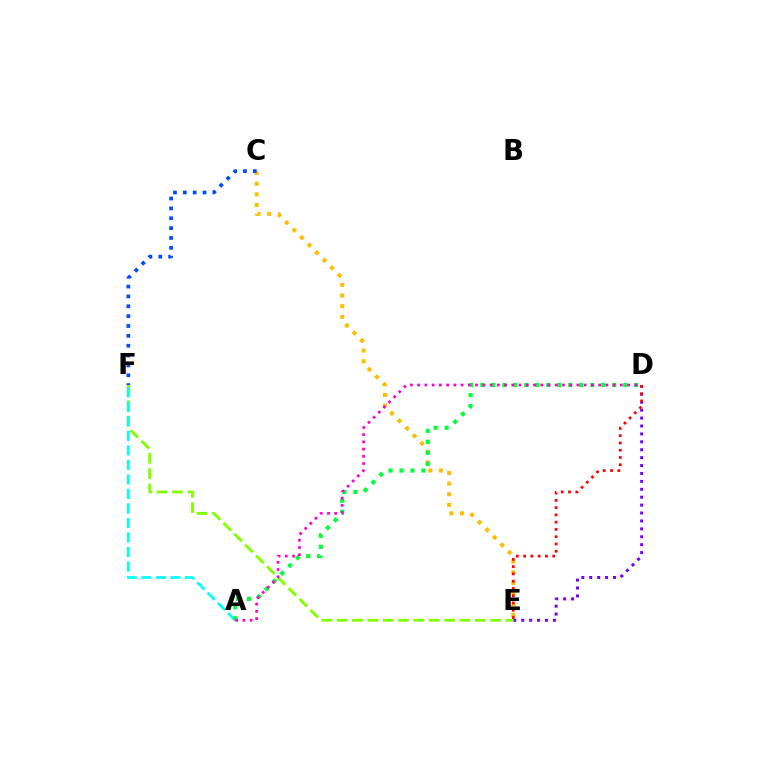{('C', 'E'): [{'color': '#ffbd00', 'line_style': 'dotted', 'thickness': 2.89}], ('D', 'E'): [{'color': '#7200ff', 'line_style': 'dotted', 'thickness': 2.15}, {'color': '#ff0000', 'line_style': 'dotted', 'thickness': 1.98}], ('E', 'F'): [{'color': '#84ff00', 'line_style': 'dashed', 'thickness': 2.09}], ('C', 'F'): [{'color': '#004bff', 'line_style': 'dotted', 'thickness': 2.68}], ('A', 'F'): [{'color': '#00fff6', 'line_style': 'dashed', 'thickness': 1.97}], ('A', 'D'): [{'color': '#00ff39', 'line_style': 'dotted', 'thickness': 2.99}, {'color': '#ff00cf', 'line_style': 'dotted', 'thickness': 1.97}]}